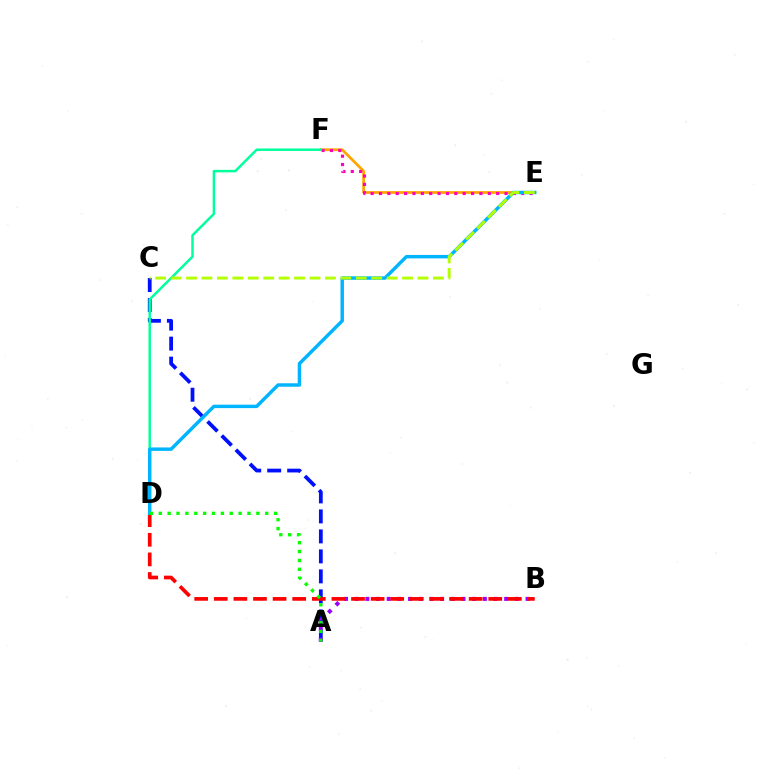{('E', 'F'): [{'color': '#ffa500', 'line_style': 'solid', 'thickness': 1.98}, {'color': '#ff00bd', 'line_style': 'dotted', 'thickness': 2.27}], ('A', 'C'): [{'color': '#0010ff', 'line_style': 'dashed', 'thickness': 2.72}], ('A', 'B'): [{'color': '#9b00ff', 'line_style': 'dotted', 'thickness': 2.9}], ('B', 'D'): [{'color': '#ff0000', 'line_style': 'dashed', 'thickness': 2.66}], ('D', 'F'): [{'color': '#00ff9d', 'line_style': 'solid', 'thickness': 1.79}], ('D', 'E'): [{'color': '#00b5ff', 'line_style': 'solid', 'thickness': 2.48}], ('C', 'E'): [{'color': '#b3ff00', 'line_style': 'dashed', 'thickness': 2.1}], ('A', 'D'): [{'color': '#08ff00', 'line_style': 'dotted', 'thickness': 2.41}]}